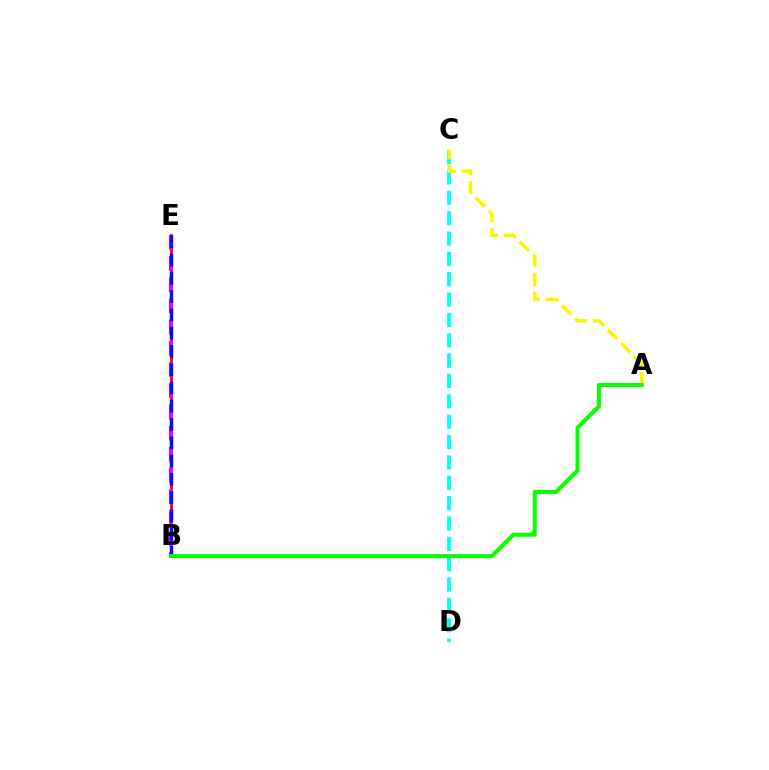{('C', 'D'): [{'color': '#00fff6', 'line_style': 'dashed', 'thickness': 2.77}], ('B', 'E'): [{'color': '#ff0000', 'line_style': 'solid', 'thickness': 2.04}, {'color': '#ee00ff', 'line_style': 'dashed', 'thickness': 2.88}, {'color': '#0010ff', 'line_style': 'dashed', 'thickness': 2.48}], ('A', 'C'): [{'color': '#fcf500', 'line_style': 'dashed', 'thickness': 2.54}], ('A', 'B'): [{'color': '#08ff00', 'line_style': 'solid', 'thickness': 2.92}]}